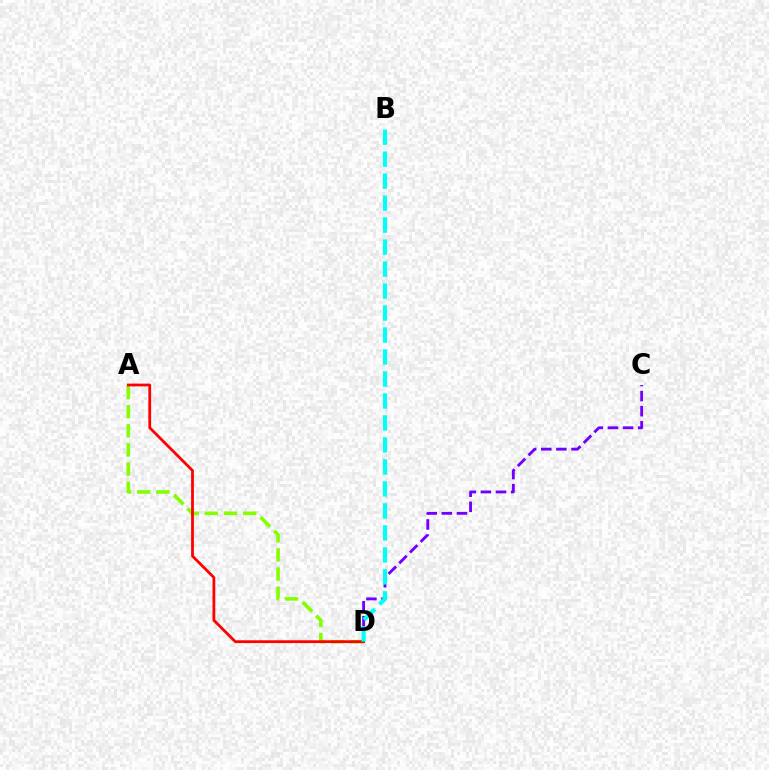{('A', 'D'): [{'color': '#84ff00', 'line_style': 'dashed', 'thickness': 2.6}, {'color': '#ff0000', 'line_style': 'solid', 'thickness': 2.0}], ('C', 'D'): [{'color': '#7200ff', 'line_style': 'dashed', 'thickness': 2.05}], ('B', 'D'): [{'color': '#00fff6', 'line_style': 'dashed', 'thickness': 2.99}]}